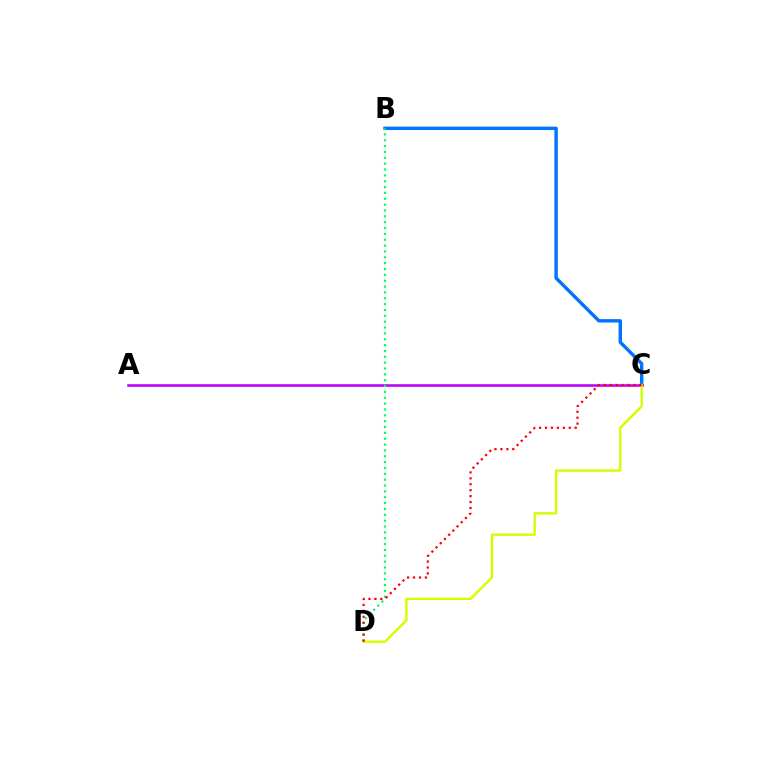{('B', 'C'): [{'color': '#0074ff', 'line_style': 'solid', 'thickness': 2.46}], ('A', 'C'): [{'color': '#b900ff', 'line_style': 'solid', 'thickness': 1.86}], ('C', 'D'): [{'color': '#d1ff00', 'line_style': 'solid', 'thickness': 1.71}, {'color': '#ff0000', 'line_style': 'dotted', 'thickness': 1.61}], ('B', 'D'): [{'color': '#00ff5c', 'line_style': 'dotted', 'thickness': 1.59}]}